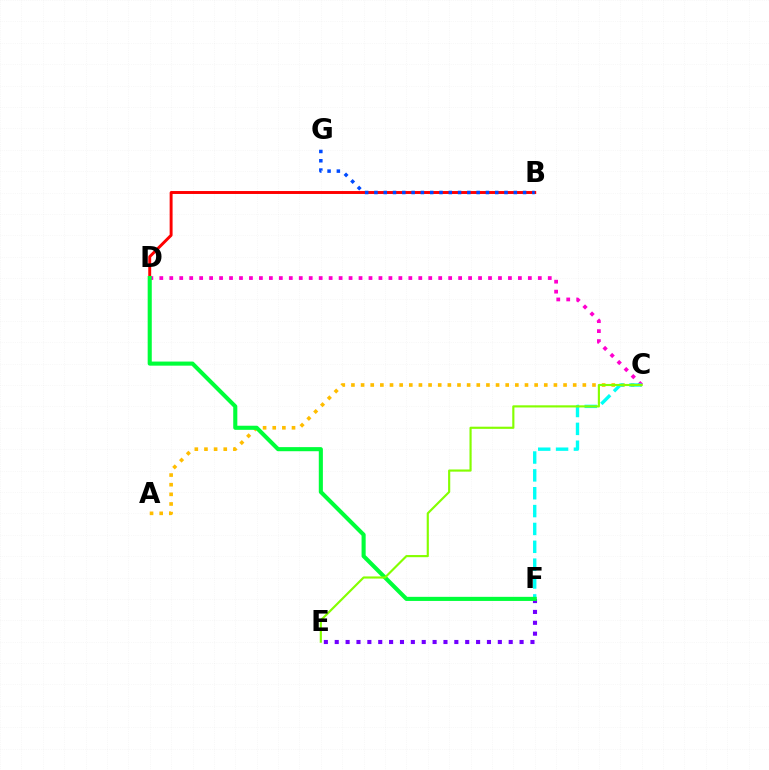{('B', 'D'): [{'color': '#ff0000', 'line_style': 'solid', 'thickness': 2.11}], ('A', 'C'): [{'color': '#ffbd00', 'line_style': 'dotted', 'thickness': 2.62}], ('C', 'D'): [{'color': '#ff00cf', 'line_style': 'dotted', 'thickness': 2.71}], ('B', 'G'): [{'color': '#004bff', 'line_style': 'dotted', 'thickness': 2.52}], ('C', 'F'): [{'color': '#00fff6', 'line_style': 'dashed', 'thickness': 2.43}], ('E', 'F'): [{'color': '#7200ff', 'line_style': 'dotted', 'thickness': 2.95}], ('D', 'F'): [{'color': '#00ff39', 'line_style': 'solid', 'thickness': 2.95}], ('C', 'E'): [{'color': '#84ff00', 'line_style': 'solid', 'thickness': 1.55}]}